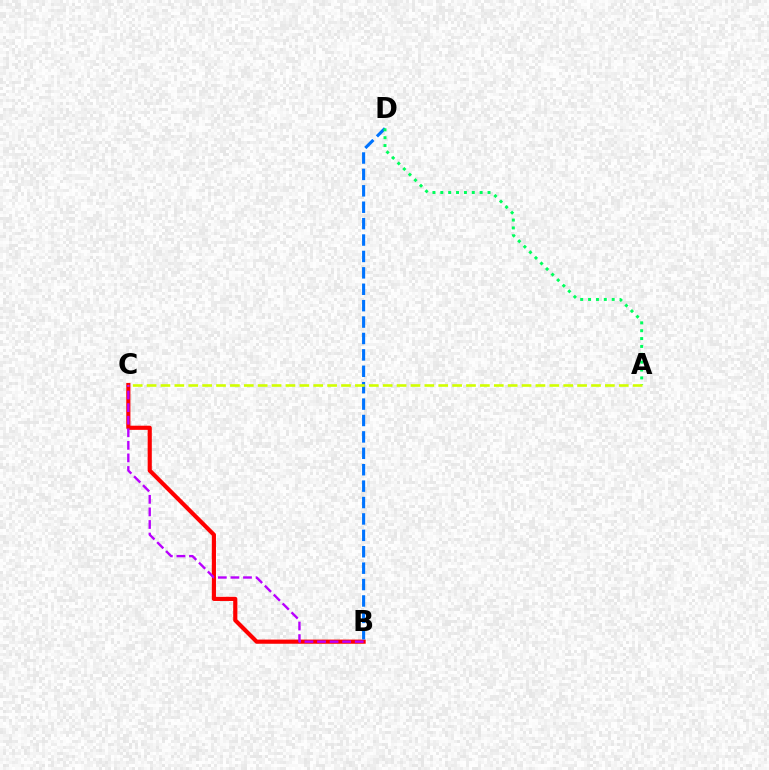{('B', 'C'): [{'color': '#ff0000', 'line_style': 'solid', 'thickness': 2.99}, {'color': '#b900ff', 'line_style': 'dashed', 'thickness': 1.71}], ('B', 'D'): [{'color': '#0074ff', 'line_style': 'dashed', 'thickness': 2.23}], ('A', 'D'): [{'color': '#00ff5c', 'line_style': 'dotted', 'thickness': 2.14}], ('A', 'C'): [{'color': '#d1ff00', 'line_style': 'dashed', 'thickness': 1.89}]}